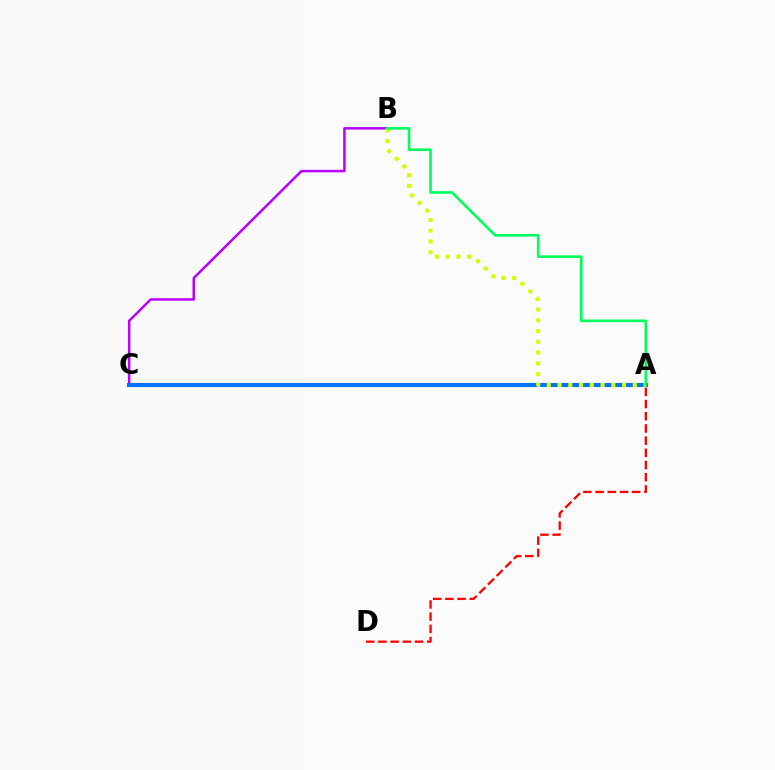{('A', 'D'): [{'color': '#ff0000', 'line_style': 'dashed', 'thickness': 1.66}], ('B', 'C'): [{'color': '#b900ff', 'line_style': 'solid', 'thickness': 1.8}], ('A', 'C'): [{'color': '#0074ff', 'line_style': 'solid', 'thickness': 2.96}], ('A', 'B'): [{'color': '#d1ff00', 'line_style': 'dotted', 'thickness': 2.92}, {'color': '#00ff5c', 'line_style': 'solid', 'thickness': 1.9}]}